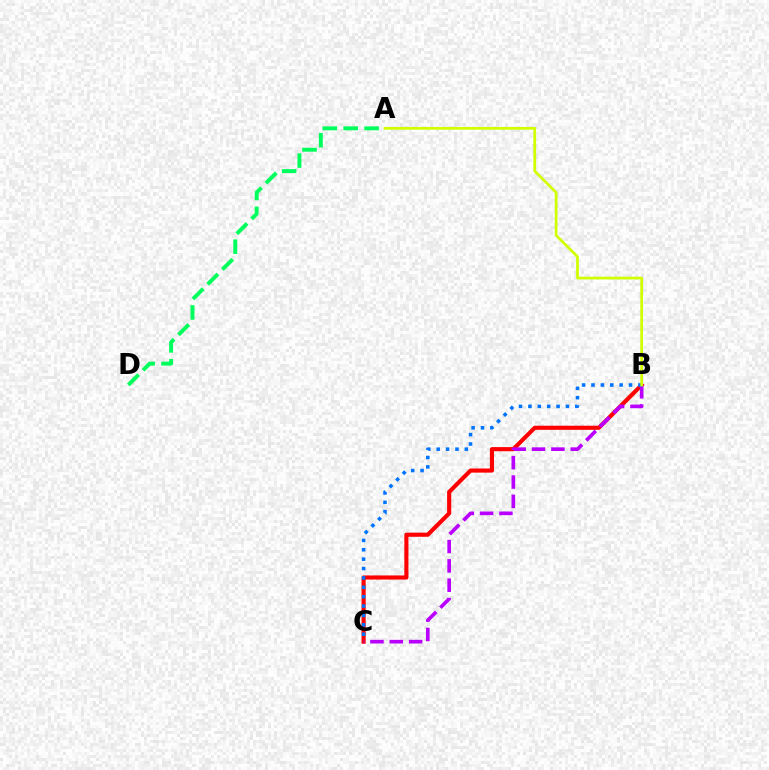{('B', 'C'): [{'color': '#ff0000', 'line_style': 'solid', 'thickness': 2.97}, {'color': '#b900ff', 'line_style': 'dashed', 'thickness': 2.63}, {'color': '#0074ff', 'line_style': 'dotted', 'thickness': 2.55}], ('A', 'D'): [{'color': '#00ff5c', 'line_style': 'dashed', 'thickness': 2.84}], ('A', 'B'): [{'color': '#d1ff00', 'line_style': 'solid', 'thickness': 1.97}]}